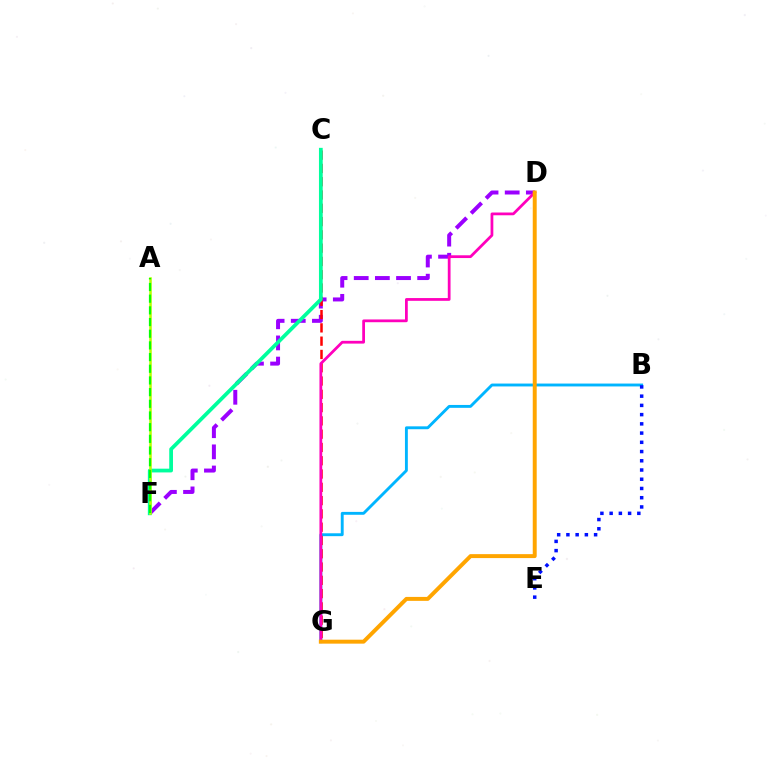{('D', 'F'): [{'color': '#9b00ff', 'line_style': 'dashed', 'thickness': 2.87}], ('B', 'G'): [{'color': '#00b5ff', 'line_style': 'solid', 'thickness': 2.07}], ('C', 'G'): [{'color': '#ff0000', 'line_style': 'dashed', 'thickness': 1.81}], ('B', 'E'): [{'color': '#0010ff', 'line_style': 'dotted', 'thickness': 2.51}], ('C', 'F'): [{'color': '#00ff9d', 'line_style': 'solid', 'thickness': 2.7}], ('A', 'F'): [{'color': '#b3ff00', 'line_style': 'solid', 'thickness': 1.83}, {'color': '#08ff00', 'line_style': 'dashed', 'thickness': 1.59}], ('D', 'G'): [{'color': '#ff00bd', 'line_style': 'solid', 'thickness': 1.99}, {'color': '#ffa500', 'line_style': 'solid', 'thickness': 2.85}]}